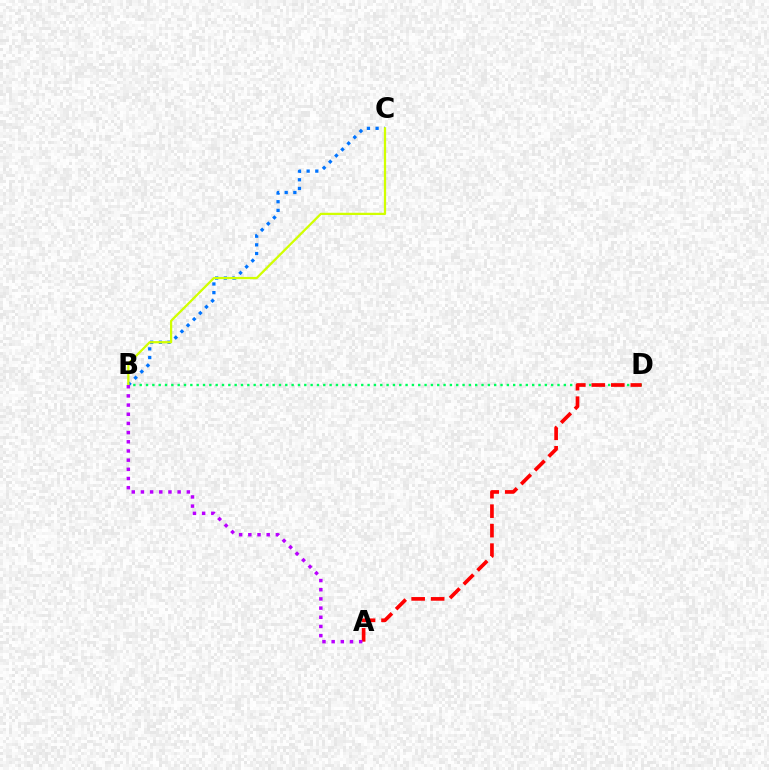{('B', 'C'): [{'color': '#0074ff', 'line_style': 'dotted', 'thickness': 2.36}, {'color': '#d1ff00', 'line_style': 'solid', 'thickness': 1.62}], ('B', 'D'): [{'color': '#00ff5c', 'line_style': 'dotted', 'thickness': 1.72}], ('A', 'D'): [{'color': '#ff0000', 'line_style': 'dashed', 'thickness': 2.65}], ('A', 'B'): [{'color': '#b900ff', 'line_style': 'dotted', 'thickness': 2.49}]}